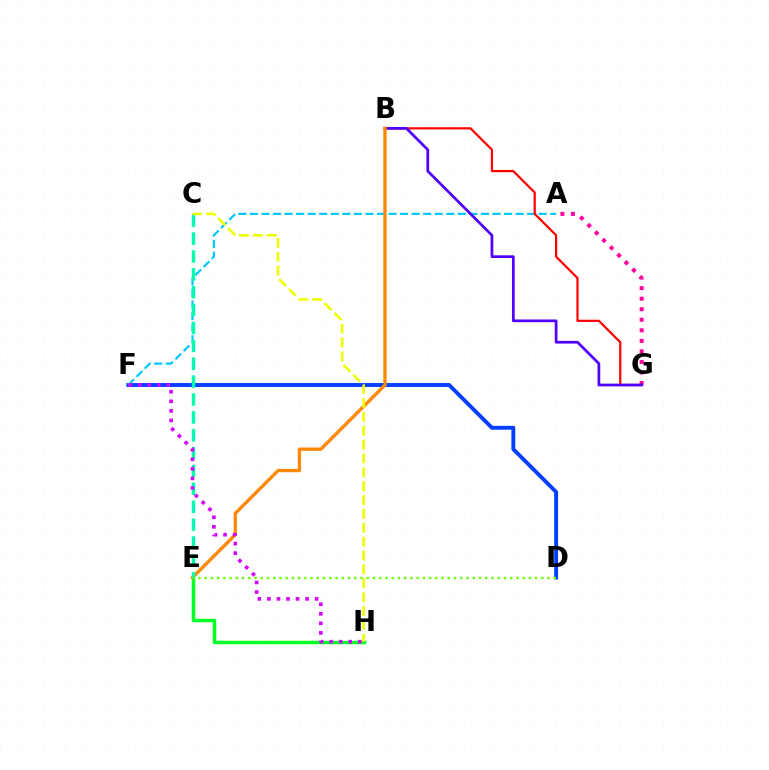{('E', 'H'): [{'color': '#00ff27', 'line_style': 'solid', 'thickness': 2.51}], ('D', 'F'): [{'color': '#003fff', 'line_style': 'solid', 'thickness': 2.8}], ('A', 'G'): [{'color': '#ff00a0', 'line_style': 'dotted', 'thickness': 2.86}], ('A', 'F'): [{'color': '#00c7ff', 'line_style': 'dashed', 'thickness': 1.57}], ('B', 'G'): [{'color': '#ff0000', 'line_style': 'solid', 'thickness': 1.59}, {'color': '#4f00ff', 'line_style': 'solid', 'thickness': 1.96}], ('B', 'E'): [{'color': '#ff8800', 'line_style': 'solid', 'thickness': 2.39}], ('C', 'E'): [{'color': '#00ffaf', 'line_style': 'dashed', 'thickness': 2.43}], ('C', 'H'): [{'color': '#eeff00', 'line_style': 'dashed', 'thickness': 1.88}], ('D', 'E'): [{'color': '#66ff00', 'line_style': 'dotted', 'thickness': 1.69}], ('F', 'H'): [{'color': '#d600ff', 'line_style': 'dotted', 'thickness': 2.59}]}